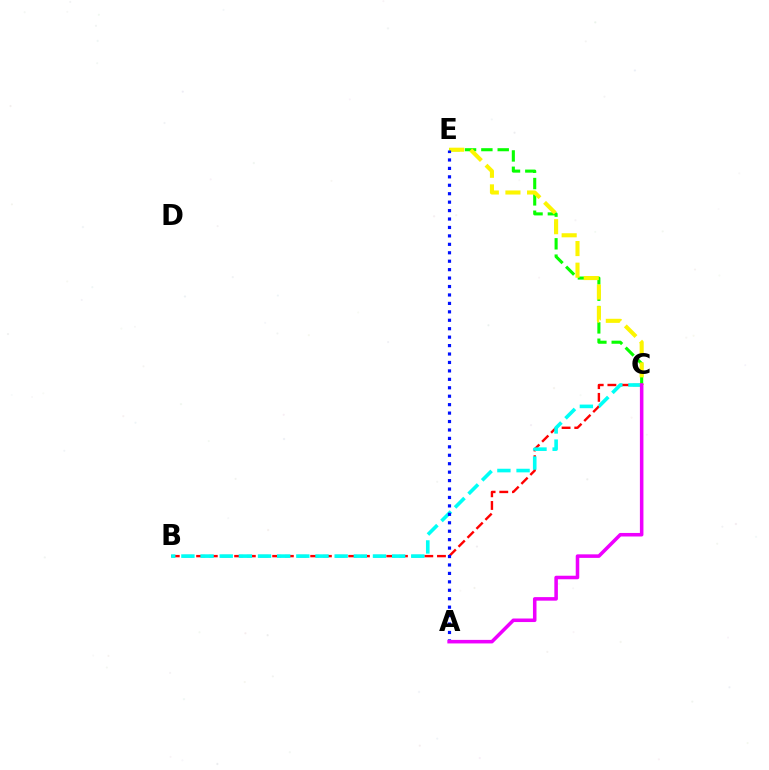{('B', 'C'): [{'color': '#ff0000', 'line_style': 'dashed', 'thickness': 1.72}, {'color': '#00fff6', 'line_style': 'dashed', 'thickness': 2.6}], ('C', 'E'): [{'color': '#08ff00', 'line_style': 'dashed', 'thickness': 2.22}, {'color': '#fcf500', 'line_style': 'dashed', 'thickness': 2.94}], ('A', 'E'): [{'color': '#0010ff', 'line_style': 'dotted', 'thickness': 2.29}], ('A', 'C'): [{'color': '#ee00ff', 'line_style': 'solid', 'thickness': 2.55}]}